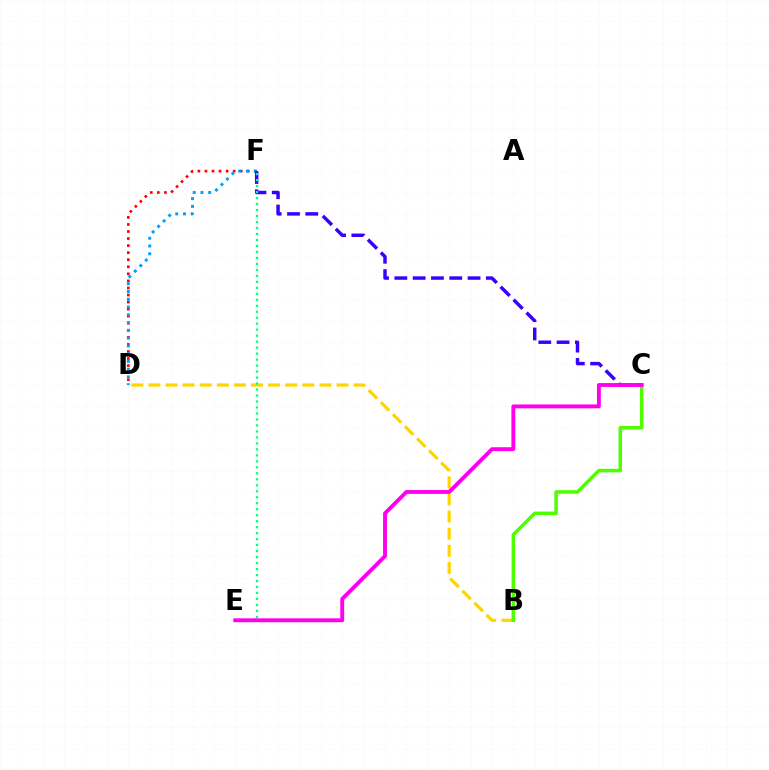{('B', 'D'): [{'color': '#ffd500', 'line_style': 'dashed', 'thickness': 2.32}], ('D', 'F'): [{'color': '#ff0000', 'line_style': 'dotted', 'thickness': 1.92}, {'color': '#009eff', 'line_style': 'dotted', 'thickness': 2.11}], ('C', 'F'): [{'color': '#3700ff', 'line_style': 'dashed', 'thickness': 2.49}], ('E', 'F'): [{'color': '#00ff86', 'line_style': 'dotted', 'thickness': 1.63}], ('B', 'C'): [{'color': '#4fff00', 'line_style': 'solid', 'thickness': 2.54}], ('C', 'E'): [{'color': '#ff00ed', 'line_style': 'solid', 'thickness': 2.79}]}